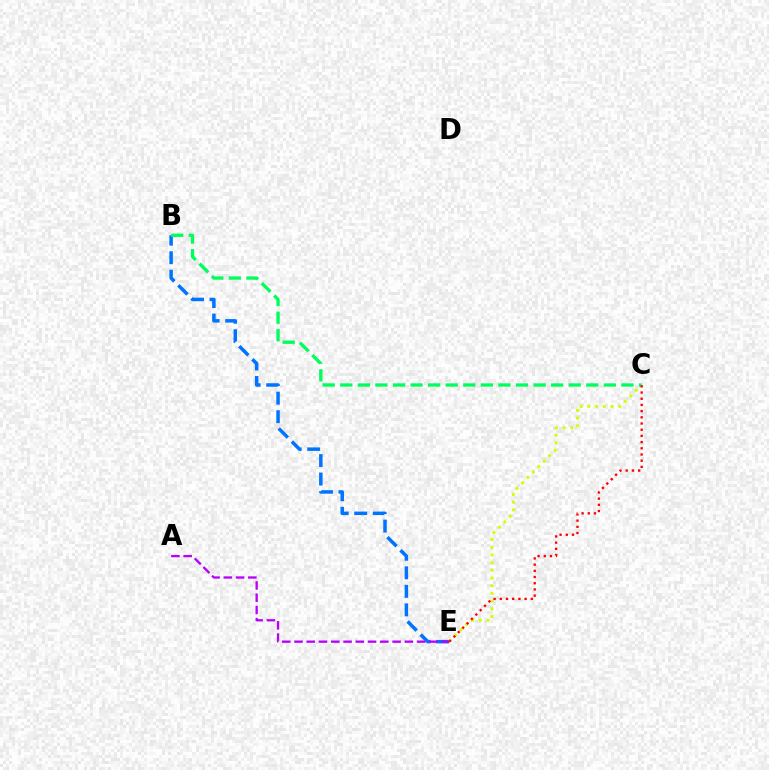{('B', 'E'): [{'color': '#0074ff', 'line_style': 'dashed', 'thickness': 2.52}], ('C', 'E'): [{'color': '#d1ff00', 'line_style': 'dotted', 'thickness': 2.09}, {'color': '#ff0000', 'line_style': 'dotted', 'thickness': 1.68}], ('B', 'C'): [{'color': '#00ff5c', 'line_style': 'dashed', 'thickness': 2.39}], ('A', 'E'): [{'color': '#b900ff', 'line_style': 'dashed', 'thickness': 1.67}]}